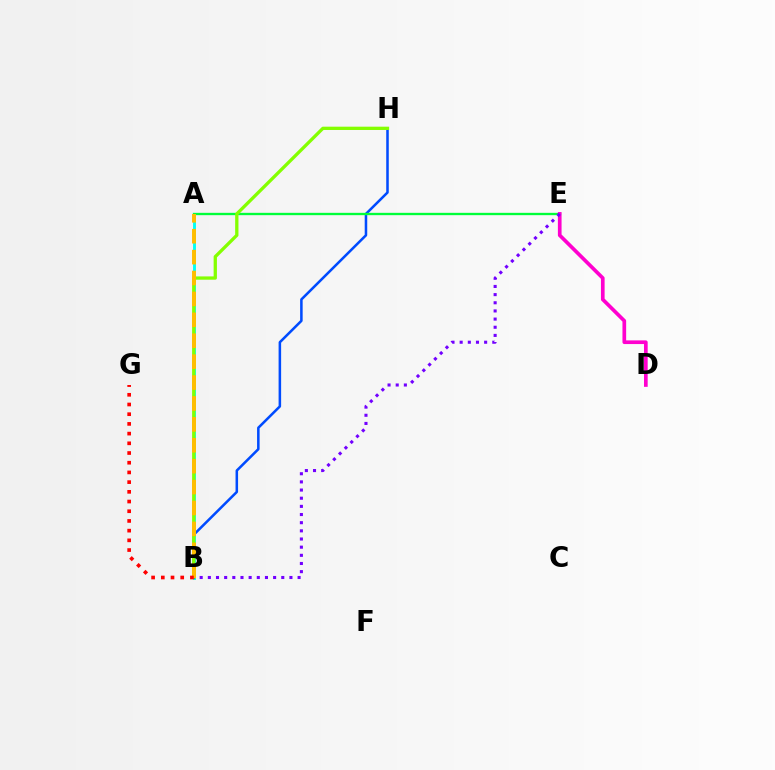{('B', 'H'): [{'color': '#004bff', 'line_style': 'solid', 'thickness': 1.82}, {'color': '#84ff00', 'line_style': 'solid', 'thickness': 2.37}], ('A', 'B'): [{'color': '#00fff6', 'line_style': 'solid', 'thickness': 2.09}, {'color': '#ffbd00', 'line_style': 'dashed', 'thickness': 2.84}], ('A', 'E'): [{'color': '#00ff39', 'line_style': 'solid', 'thickness': 1.68}], ('D', 'E'): [{'color': '#ff00cf', 'line_style': 'solid', 'thickness': 2.65}], ('B', 'E'): [{'color': '#7200ff', 'line_style': 'dotted', 'thickness': 2.22}], ('B', 'G'): [{'color': '#ff0000', 'line_style': 'dotted', 'thickness': 2.64}]}